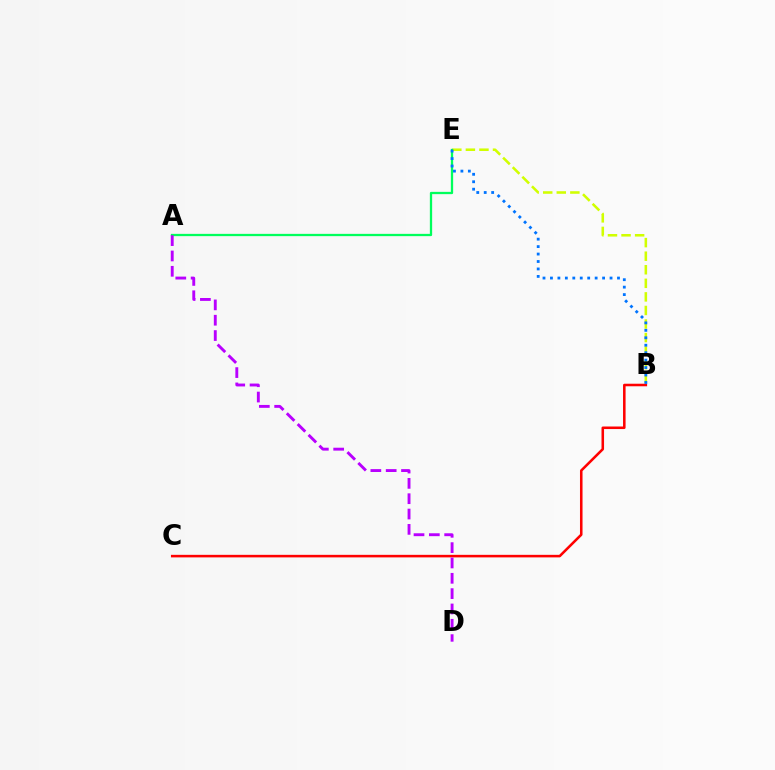{('B', 'C'): [{'color': '#ff0000', 'line_style': 'solid', 'thickness': 1.83}], ('B', 'E'): [{'color': '#d1ff00', 'line_style': 'dashed', 'thickness': 1.84}, {'color': '#0074ff', 'line_style': 'dotted', 'thickness': 2.02}], ('A', 'E'): [{'color': '#00ff5c', 'line_style': 'solid', 'thickness': 1.64}], ('A', 'D'): [{'color': '#b900ff', 'line_style': 'dashed', 'thickness': 2.08}]}